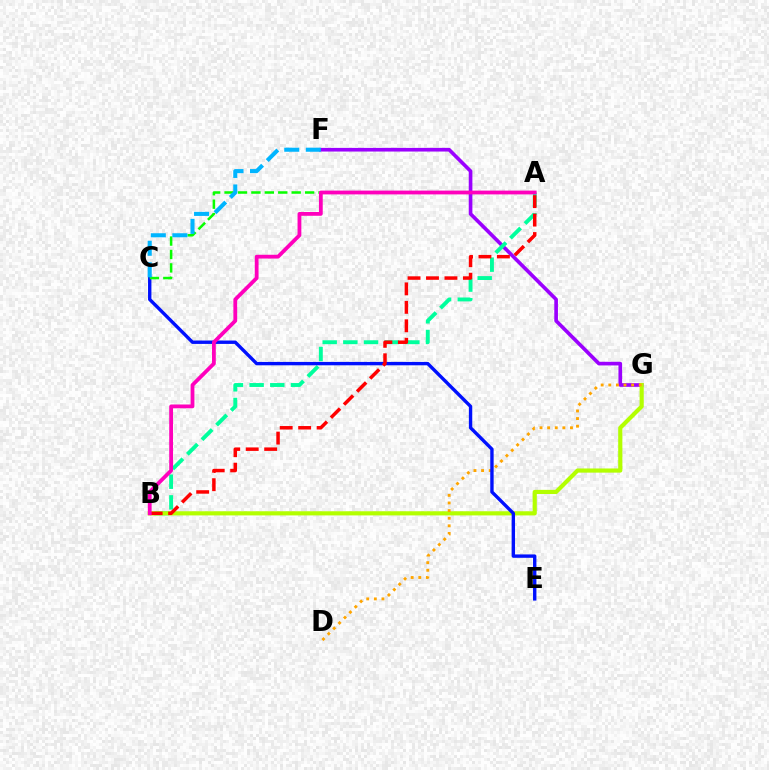{('F', 'G'): [{'color': '#9b00ff', 'line_style': 'solid', 'thickness': 2.62}], ('A', 'B'): [{'color': '#00ff9d', 'line_style': 'dashed', 'thickness': 2.81}, {'color': '#ff0000', 'line_style': 'dashed', 'thickness': 2.51}, {'color': '#ff00bd', 'line_style': 'solid', 'thickness': 2.73}], ('B', 'G'): [{'color': '#b3ff00', 'line_style': 'solid', 'thickness': 3.0}], ('D', 'G'): [{'color': '#ffa500', 'line_style': 'dotted', 'thickness': 2.07}], ('C', 'E'): [{'color': '#0010ff', 'line_style': 'solid', 'thickness': 2.43}], ('A', 'C'): [{'color': '#08ff00', 'line_style': 'dashed', 'thickness': 1.82}], ('C', 'F'): [{'color': '#00b5ff', 'line_style': 'dashed', 'thickness': 2.93}]}